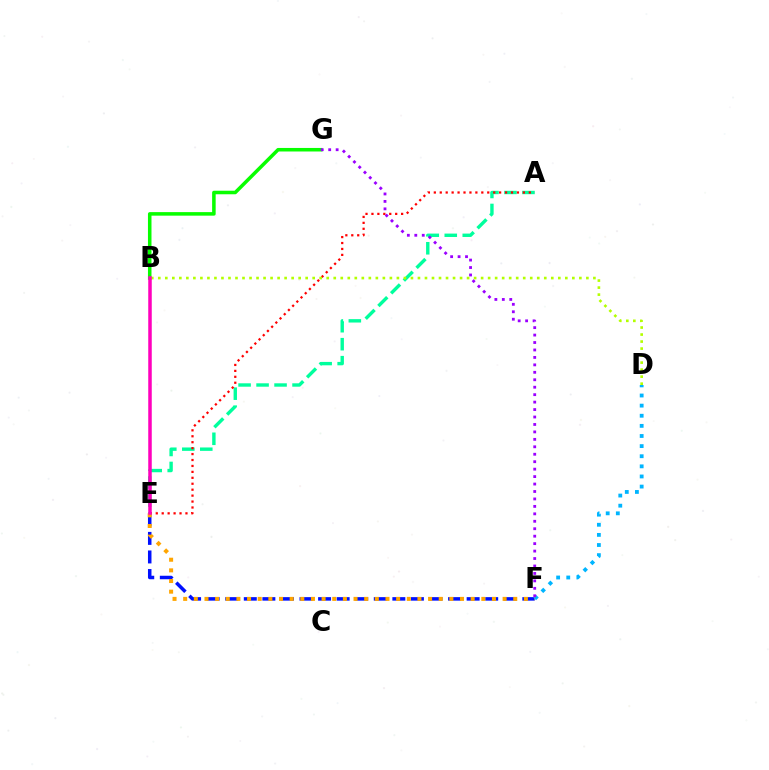{('E', 'F'): [{'color': '#0010ff', 'line_style': 'dashed', 'thickness': 2.52}, {'color': '#ffa500', 'line_style': 'dotted', 'thickness': 2.89}], ('D', 'F'): [{'color': '#00b5ff', 'line_style': 'dotted', 'thickness': 2.75}], ('A', 'E'): [{'color': '#00ff9d', 'line_style': 'dashed', 'thickness': 2.44}, {'color': '#ff0000', 'line_style': 'dotted', 'thickness': 1.61}], ('B', 'G'): [{'color': '#08ff00', 'line_style': 'solid', 'thickness': 2.55}], ('B', 'D'): [{'color': '#b3ff00', 'line_style': 'dotted', 'thickness': 1.91}], ('F', 'G'): [{'color': '#9b00ff', 'line_style': 'dotted', 'thickness': 2.02}], ('B', 'E'): [{'color': '#ff00bd', 'line_style': 'solid', 'thickness': 2.52}]}